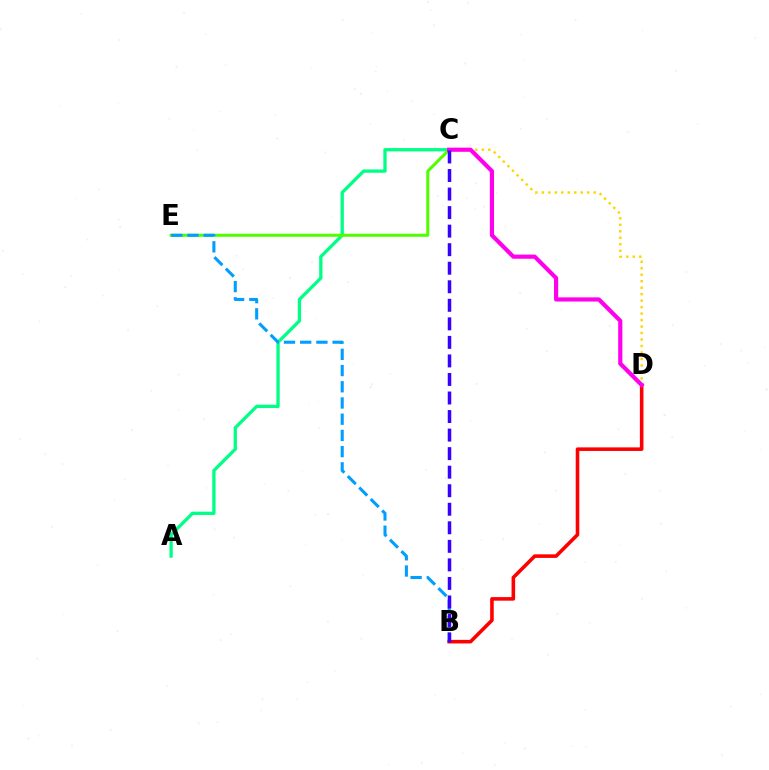{('C', 'D'): [{'color': '#ffd500', 'line_style': 'dotted', 'thickness': 1.76}, {'color': '#ff00ed', 'line_style': 'solid', 'thickness': 3.0}], ('A', 'C'): [{'color': '#00ff86', 'line_style': 'solid', 'thickness': 2.38}], ('C', 'E'): [{'color': '#4fff00', 'line_style': 'solid', 'thickness': 2.18}], ('B', 'D'): [{'color': '#ff0000', 'line_style': 'solid', 'thickness': 2.57}], ('B', 'E'): [{'color': '#009eff', 'line_style': 'dashed', 'thickness': 2.2}], ('B', 'C'): [{'color': '#3700ff', 'line_style': 'dashed', 'thickness': 2.52}]}